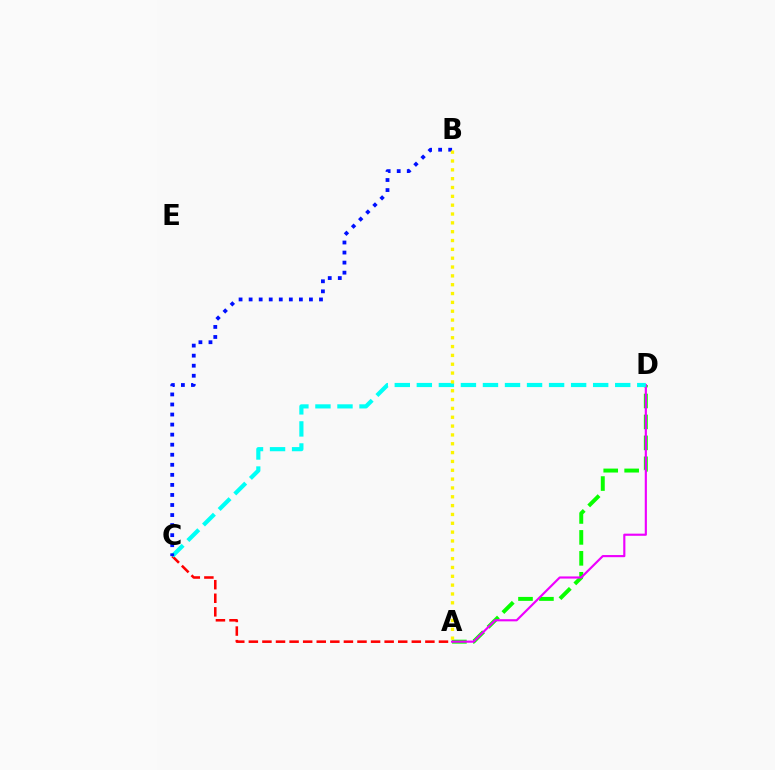{('A', 'D'): [{'color': '#08ff00', 'line_style': 'dashed', 'thickness': 2.84}, {'color': '#ee00ff', 'line_style': 'solid', 'thickness': 1.55}], ('A', 'C'): [{'color': '#ff0000', 'line_style': 'dashed', 'thickness': 1.84}], ('C', 'D'): [{'color': '#00fff6', 'line_style': 'dashed', 'thickness': 2.99}], ('B', 'C'): [{'color': '#0010ff', 'line_style': 'dotted', 'thickness': 2.73}], ('A', 'B'): [{'color': '#fcf500', 'line_style': 'dotted', 'thickness': 2.4}]}